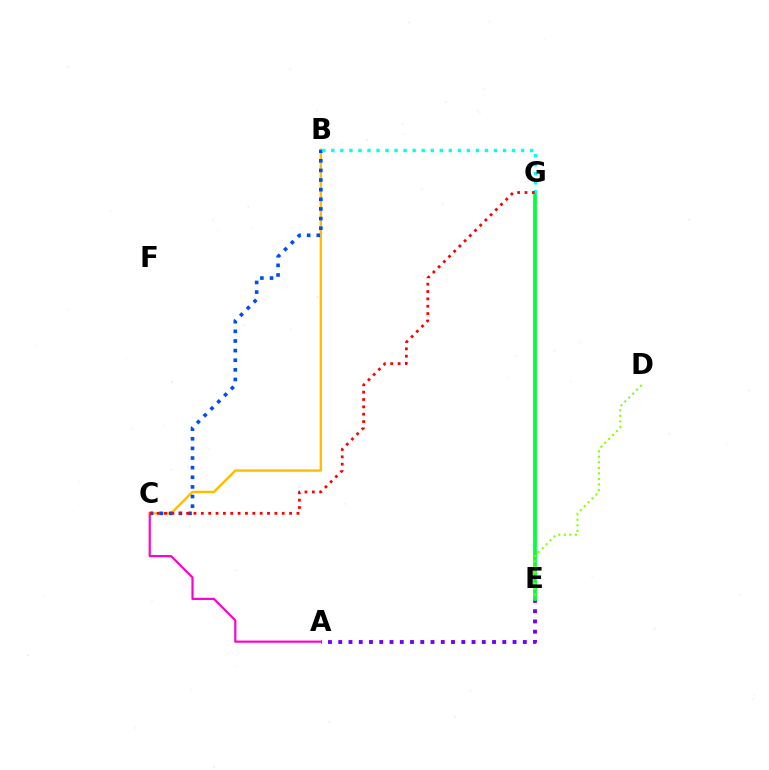{('A', 'E'): [{'color': '#7200ff', 'line_style': 'dotted', 'thickness': 2.79}], ('A', 'C'): [{'color': '#ff00cf', 'line_style': 'solid', 'thickness': 1.57}], ('B', 'C'): [{'color': '#ffbd00', 'line_style': 'solid', 'thickness': 1.72}, {'color': '#004bff', 'line_style': 'dotted', 'thickness': 2.62}], ('E', 'G'): [{'color': '#00ff39', 'line_style': 'solid', 'thickness': 2.67}], ('D', 'E'): [{'color': '#84ff00', 'line_style': 'dotted', 'thickness': 1.5}], ('B', 'G'): [{'color': '#00fff6', 'line_style': 'dotted', 'thickness': 2.45}], ('C', 'G'): [{'color': '#ff0000', 'line_style': 'dotted', 'thickness': 2.0}]}